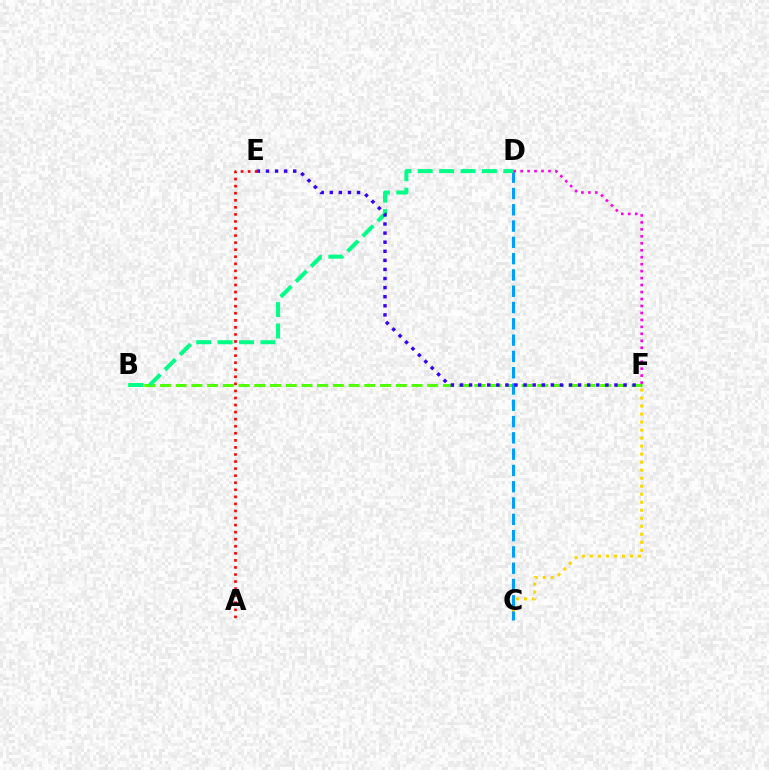{('B', 'F'): [{'color': '#4fff00', 'line_style': 'dashed', 'thickness': 2.14}], ('C', 'F'): [{'color': '#ffd500', 'line_style': 'dotted', 'thickness': 2.18}], ('C', 'D'): [{'color': '#009eff', 'line_style': 'dashed', 'thickness': 2.21}], ('B', 'D'): [{'color': '#00ff86', 'line_style': 'dashed', 'thickness': 2.91}], ('D', 'F'): [{'color': '#ff00ed', 'line_style': 'dotted', 'thickness': 1.89}], ('E', 'F'): [{'color': '#3700ff', 'line_style': 'dotted', 'thickness': 2.47}], ('A', 'E'): [{'color': '#ff0000', 'line_style': 'dotted', 'thickness': 1.92}]}